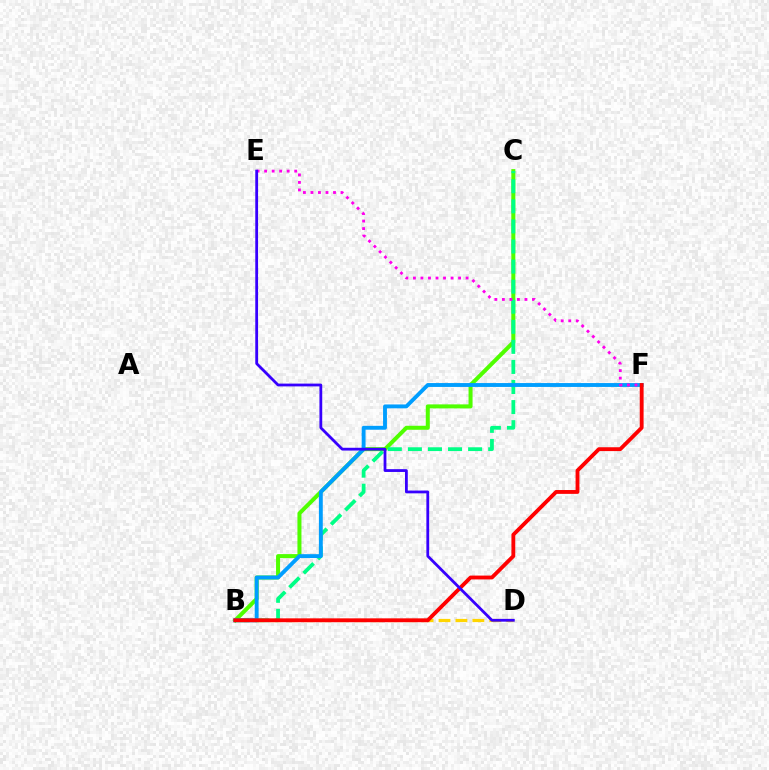{('B', 'C'): [{'color': '#4fff00', 'line_style': 'solid', 'thickness': 2.88}, {'color': '#00ff86', 'line_style': 'dashed', 'thickness': 2.73}], ('B', 'D'): [{'color': '#ffd500', 'line_style': 'dashed', 'thickness': 2.3}], ('B', 'F'): [{'color': '#009eff', 'line_style': 'solid', 'thickness': 2.79}, {'color': '#ff0000', 'line_style': 'solid', 'thickness': 2.77}], ('E', 'F'): [{'color': '#ff00ed', 'line_style': 'dotted', 'thickness': 2.04}], ('D', 'E'): [{'color': '#3700ff', 'line_style': 'solid', 'thickness': 2.01}]}